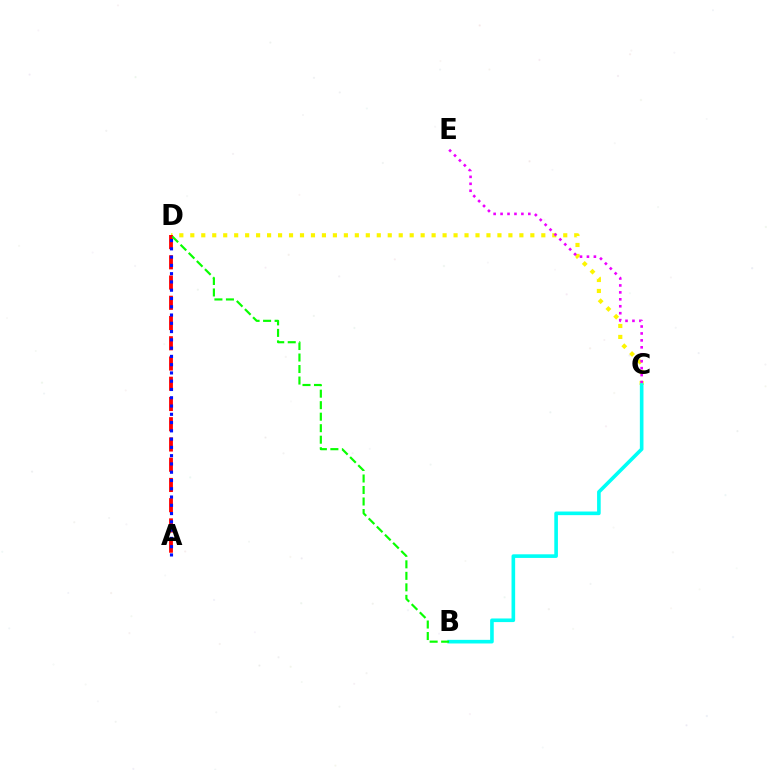{('C', 'D'): [{'color': '#fcf500', 'line_style': 'dotted', 'thickness': 2.98}], ('C', 'E'): [{'color': '#ee00ff', 'line_style': 'dotted', 'thickness': 1.89}], ('B', 'C'): [{'color': '#00fff6', 'line_style': 'solid', 'thickness': 2.61}], ('A', 'D'): [{'color': '#ff0000', 'line_style': 'dashed', 'thickness': 2.75}, {'color': '#0010ff', 'line_style': 'dotted', 'thickness': 2.25}], ('B', 'D'): [{'color': '#08ff00', 'line_style': 'dashed', 'thickness': 1.56}]}